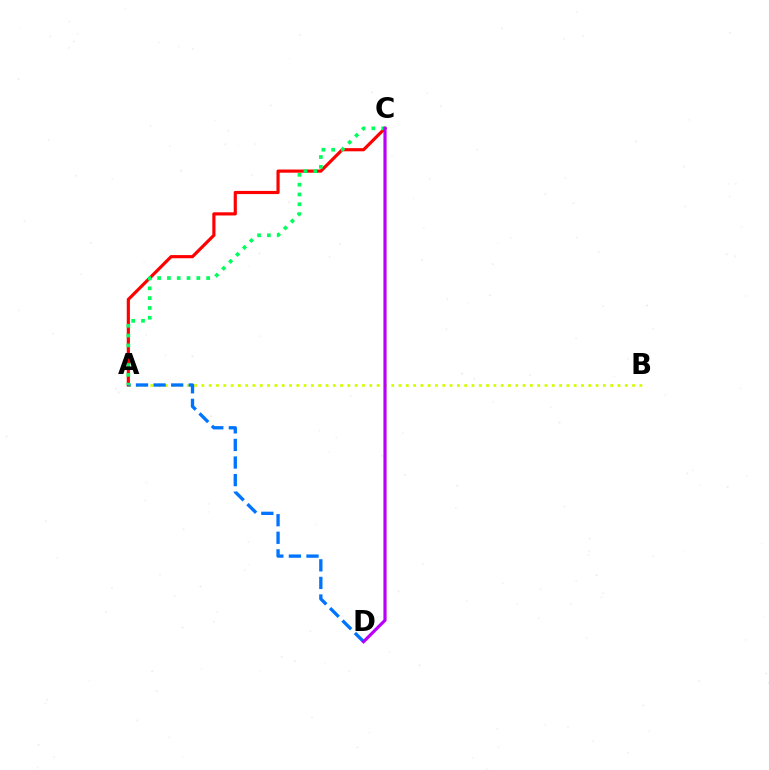{('A', 'C'): [{'color': '#ff0000', 'line_style': 'solid', 'thickness': 2.28}, {'color': '#00ff5c', 'line_style': 'dotted', 'thickness': 2.66}], ('A', 'B'): [{'color': '#d1ff00', 'line_style': 'dotted', 'thickness': 1.98}], ('A', 'D'): [{'color': '#0074ff', 'line_style': 'dashed', 'thickness': 2.39}], ('C', 'D'): [{'color': '#b900ff', 'line_style': 'solid', 'thickness': 2.28}]}